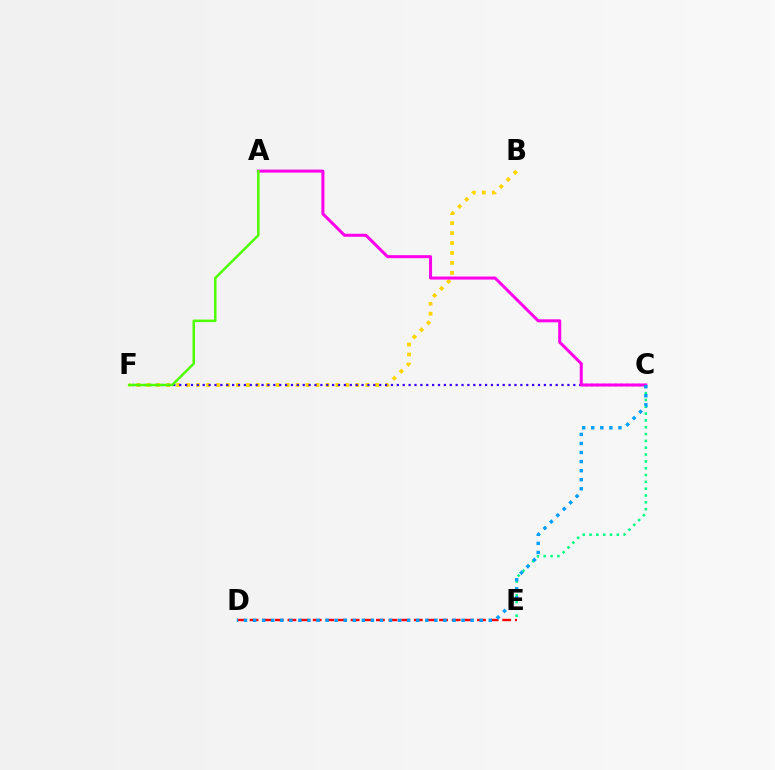{('B', 'F'): [{'color': '#ffd500', 'line_style': 'dotted', 'thickness': 2.7}], ('C', 'E'): [{'color': '#00ff86', 'line_style': 'dotted', 'thickness': 1.85}], ('C', 'F'): [{'color': '#3700ff', 'line_style': 'dotted', 'thickness': 1.6}], ('D', 'E'): [{'color': '#ff0000', 'line_style': 'dashed', 'thickness': 1.72}], ('A', 'C'): [{'color': '#ff00ed', 'line_style': 'solid', 'thickness': 2.18}], ('A', 'F'): [{'color': '#4fff00', 'line_style': 'solid', 'thickness': 1.8}], ('C', 'D'): [{'color': '#009eff', 'line_style': 'dotted', 'thickness': 2.46}]}